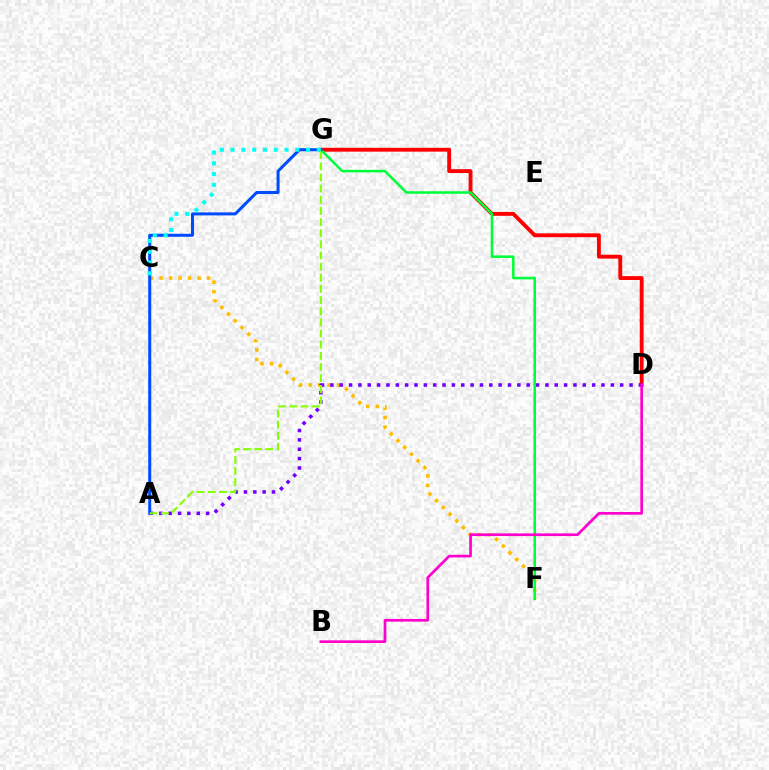{('D', 'G'): [{'color': '#ff0000', 'line_style': 'solid', 'thickness': 2.78}], ('C', 'F'): [{'color': '#ffbd00', 'line_style': 'dotted', 'thickness': 2.58}], ('A', 'D'): [{'color': '#7200ff', 'line_style': 'dotted', 'thickness': 2.54}], ('F', 'G'): [{'color': '#00ff39', 'line_style': 'solid', 'thickness': 1.83}], ('A', 'G'): [{'color': '#004bff', 'line_style': 'solid', 'thickness': 2.18}, {'color': '#84ff00', 'line_style': 'dashed', 'thickness': 1.51}], ('C', 'G'): [{'color': '#00fff6', 'line_style': 'dotted', 'thickness': 2.93}], ('B', 'D'): [{'color': '#ff00cf', 'line_style': 'solid', 'thickness': 1.93}]}